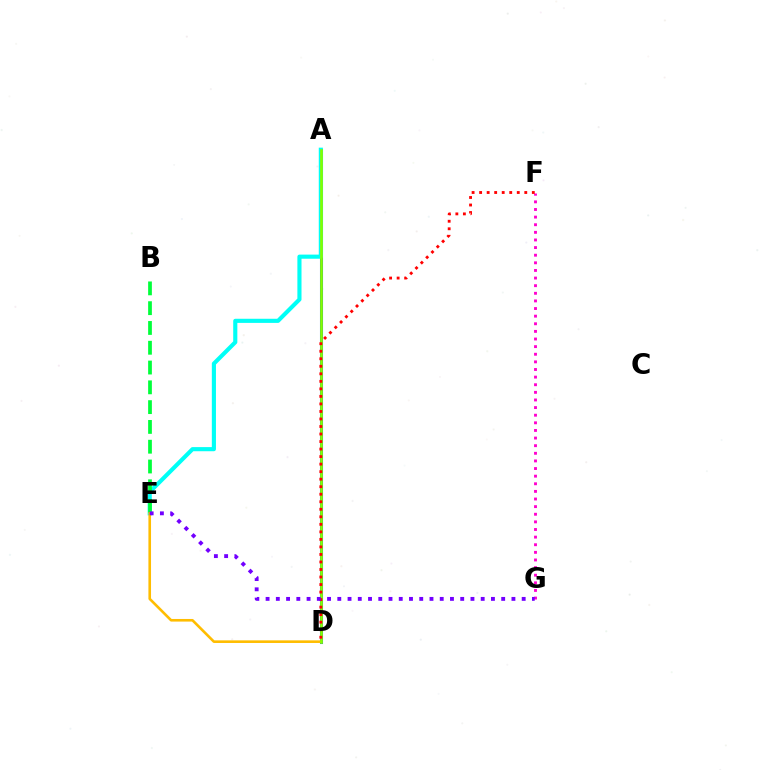{('A', 'D'): [{'color': '#004bff', 'line_style': 'solid', 'thickness': 2.2}, {'color': '#84ff00', 'line_style': 'solid', 'thickness': 1.93}], ('A', 'E'): [{'color': '#00fff6', 'line_style': 'solid', 'thickness': 2.97}], ('B', 'E'): [{'color': '#00ff39', 'line_style': 'dashed', 'thickness': 2.69}], ('D', 'E'): [{'color': '#ffbd00', 'line_style': 'solid', 'thickness': 1.88}], ('F', 'G'): [{'color': '#ff00cf', 'line_style': 'dotted', 'thickness': 2.07}], ('D', 'F'): [{'color': '#ff0000', 'line_style': 'dotted', 'thickness': 2.04}], ('E', 'G'): [{'color': '#7200ff', 'line_style': 'dotted', 'thickness': 2.78}]}